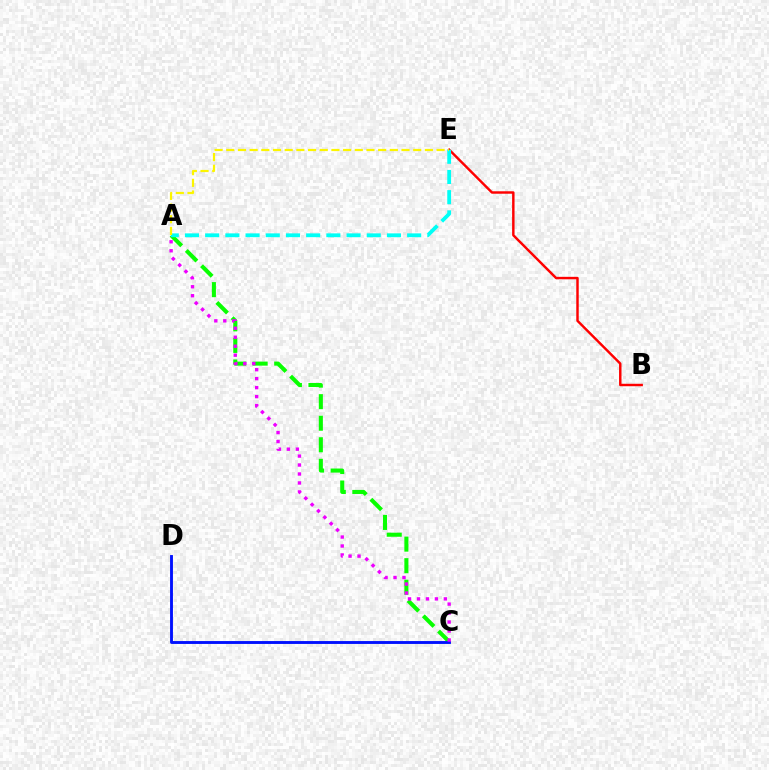{('A', 'C'): [{'color': '#08ff00', 'line_style': 'dashed', 'thickness': 2.93}, {'color': '#ee00ff', 'line_style': 'dotted', 'thickness': 2.44}], ('B', 'E'): [{'color': '#ff0000', 'line_style': 'solid', 'thickness': 1.76}], ('C', 'D'): [{'color': '#0010ff', 'line_style': 'solid', 'thickness': 2.07}], ('A', 'E'): [{'color': '#00fff6', 'line_style': 'dashed', 'thickness': 2.74}, {'color': '#fcf500', 'line_style': 'dashed', 'thickness': 1.59}]}